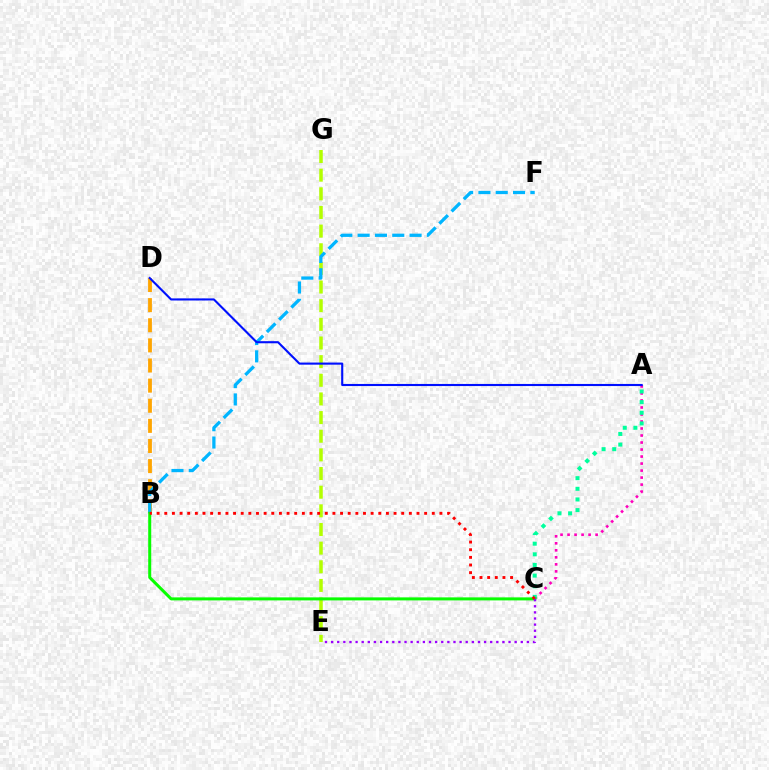{('A', 'C'): [{'color': '#ff00bd', 'line_style': 'dotted', 'thickness': 1.91}, {'color': '#00ff9d', 'line_style': 'dotted', 'thickness': 2.89}], ('B', 'D'): [{'color': '#ffa500', 'line_style': 'dashed', 'thickness': 2.73}], ('E', 'G'): [{'color': '#b3ff00', 'line_style': 'dashed', 'thickness': 2.53}], ('B', 'F'): [{'color': '#00b5ff', 'line_style': 'dashed', 'thickness': 2.35}], ('B', 'C'): [{'color': '#08ff00', 'line_style': 'solid', 'thickness': 2.17}, {'color': '#ff0000', 'line_style': 'dotted', 'thickness': 2.08}], ('A', 'D'): [{'color': '#0010ff', 'line_style': 'solid', 'thickness': 1.52}], ('C', 'E'): [{'color': '#9b00ff', 'line_style': 'dotted', 'thickness': 1.66}]}